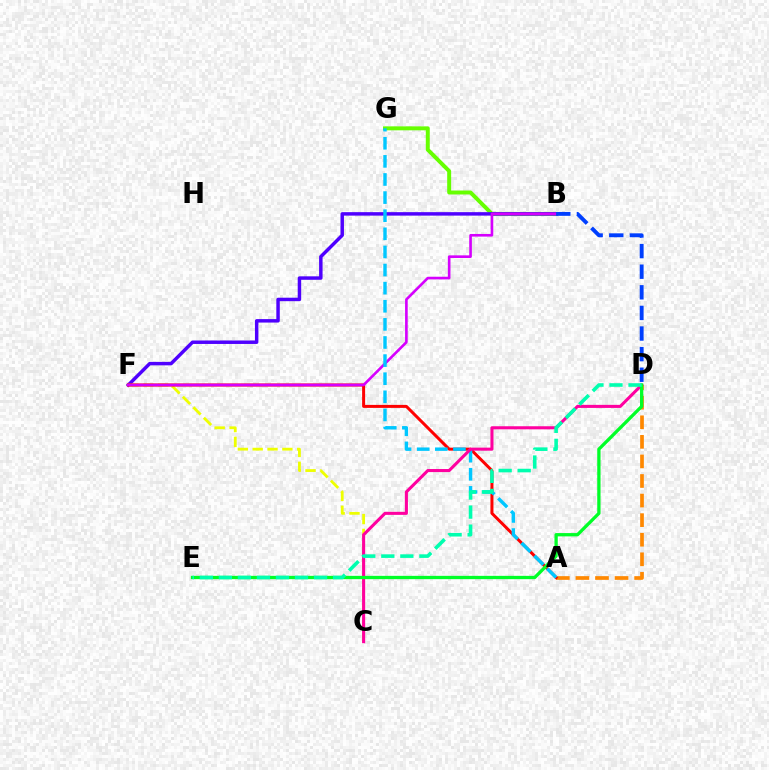{('A', 'D'): [{'color': '#ff8800', 'line_style': 'dashed', 'thickness': 2.66}], ('B', 'G'): [{'color': '#66ff00', 'line_style': 'solid', 'thickness': 2.85}], ('B', 'F'): [{'color': '#4f00ff', 'line_style': 'solid', 'thickness': 2.49}, {'color': '#d600ff', 'line_style': 'solid', 'thickness': 1.9}], ('C', 'F'): [{'color': '#eeff00', 'line_style': 'dashed', 'thickness': 2.02}], ('A', 'F'): [{'color': '#ff0000', 'line_style': 'solid', 'thickness': 2.16}], ('A', 'G'): [{'color': '#00c7ff', 'line_style': 'dashed', 'thickness': 2.46}], ('C', 'D'): [{'color': '#ff00a0', 'line_style': 'solid', 'thickness': 2.21}], ('B', 'D'): [{'color': '#003fff', 'line_style': 'dashed', 'thickness': 2.8}], ('D', 'E'): [{'color': '#00ff27', 'line_style': 'solid', 'thickness': 2.37}, {'color': '#00ffaf', 'line_style': 'dashed', 'thickness': 2.59}]}